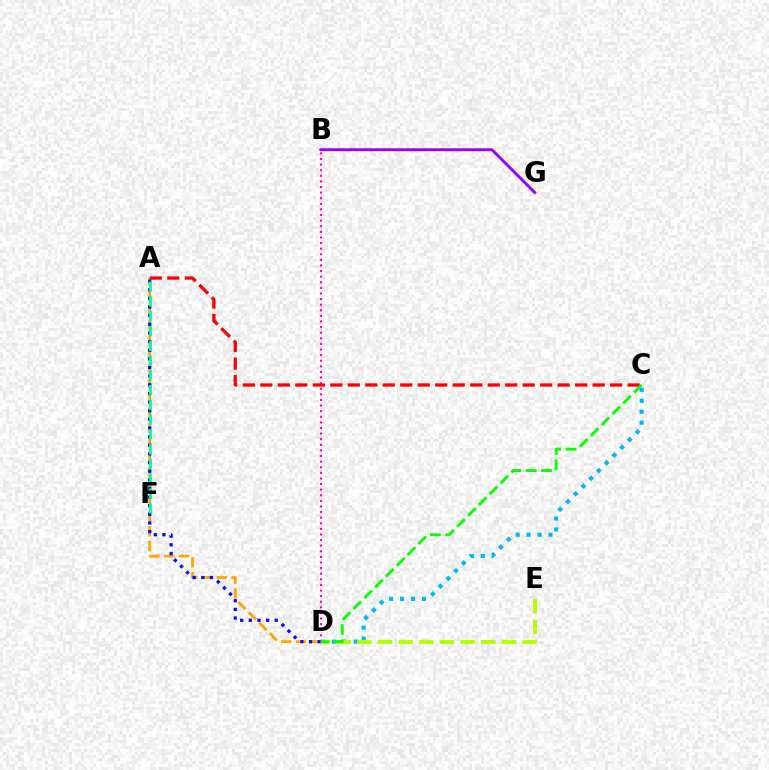{('A', 'D'): [{'color': '#ffa500', 'line_style': 'dashed', 'thickness': 2.01}, {'color': '#0010ff', 'line_style': 'dotted', 'thickness': 2.35}], ('A', 'F'): [{'color': '#00ff9d', 'line_style': 'dashed', 'thickness': 2.01}], ('B', 'G'): [{'color': '#9b00ff', 'line_style': 'solid', 'thickness': 2.1}], ('C', 'D'): [{'color': '#00b5ff', 'line_style': 'dotted', 'thickness': 2.97}, {'color': '#08ff00', 'line_style': 'dashed', 'thickness': 2.08}], ('D', 'E'): [{'color': '#b3ff00', 'line_style': 'dashed', 'thickness': 2.8}], ('B', 'D'): [{'color': '#ff00bd', 'line_style': 'dotted', 'thickness': 1.52}], ('A', 'C'): [{'color': '#ff0000', 'line_style': 'dashed', 'thickness': 2.38}]}